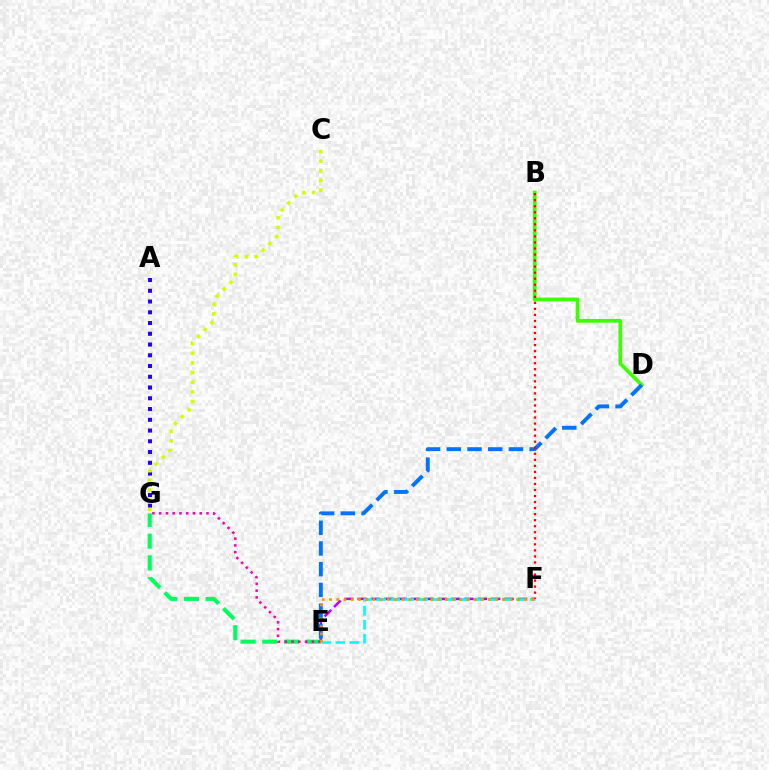{('B', 'D'): [{'color': '#3dff00', 'line_style': 'solid', 'thickness': 2.68}], ('E', 'F'): [{'color': '#b900ff', 'line_style': 'dashed', 'thickness': 1.82}, {'color': '#00fff6', 'line_style': 'dashed', 'thickness': 1.9}, {'color': '#ff9400', 'line_style': 'dotted', 'thickness': 1.97}], ('A', 'G'): [{'color': '#2500ff', 'line_style': 'dotted', 'thickness': 2.92}], ('E', 'G'): [{'color': '#00ff5c', 'line_style': 'dashed', 'thickness': 2.95}, {'color': '#ff00ac', 'line_style': 'dotted', 'thickness': 1.84}], ('D', 'E'): [{'color': '#0074ff', 'line_style': 'dashed', 'thickness': 2.81}], ('C', 'G'): [{'color': '#d1ff00', 'line_style': 'dotted', 'thickness': 2.62}], ('B', 'F'): [{'color': '#ff0000', 'line_style': 'dotted', 'thickness': 1.64}]}